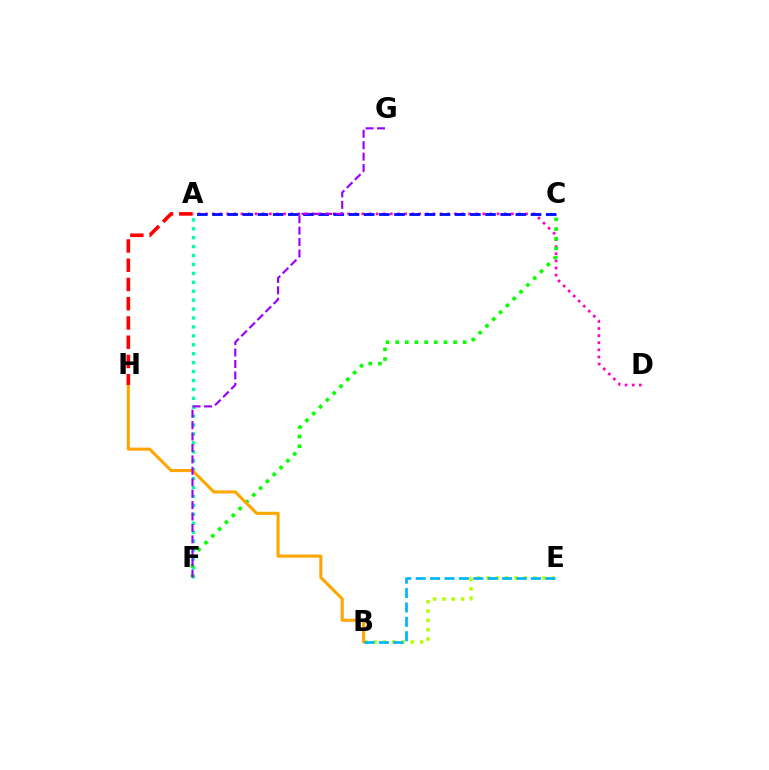{('B', 'E'): [{'color': '#b3ff00', 'line_style': 'dotted', 'thickness': 2.53}, {'color': '#00b5ff', 'line_style': 'dashed', 'thickness': 1.96}], ('A', 'D'): [{'color': '#ff00bd', 'line_style': 'dotted', 'thickness': 1.93}], ('A', 'C'): [{'color': '#0010ff', 'line_style': 'dashed', 'thickness': 2.06}], ('A', 'F'): [{'color': '#00ff9d', 'line_style': 'dotted', 'thickness': 2.42}], ('C', 'F'): [{'color': '#08ff00', 'line_style': 'dotted', 'thickness': 2.62}], ('B', 'H'): [{'color': '#ffa500', 'line_style': 'solid', 'thickness': 2.21}], ('F', 'G'): [{'color': '#9b00ff', 'line_style': 'dashed', 'thickness': 1.55}], ('A', 'H'): [{'color': '#ff0000', 'line_style': 'dashed', 'thickness': 2.61}]}